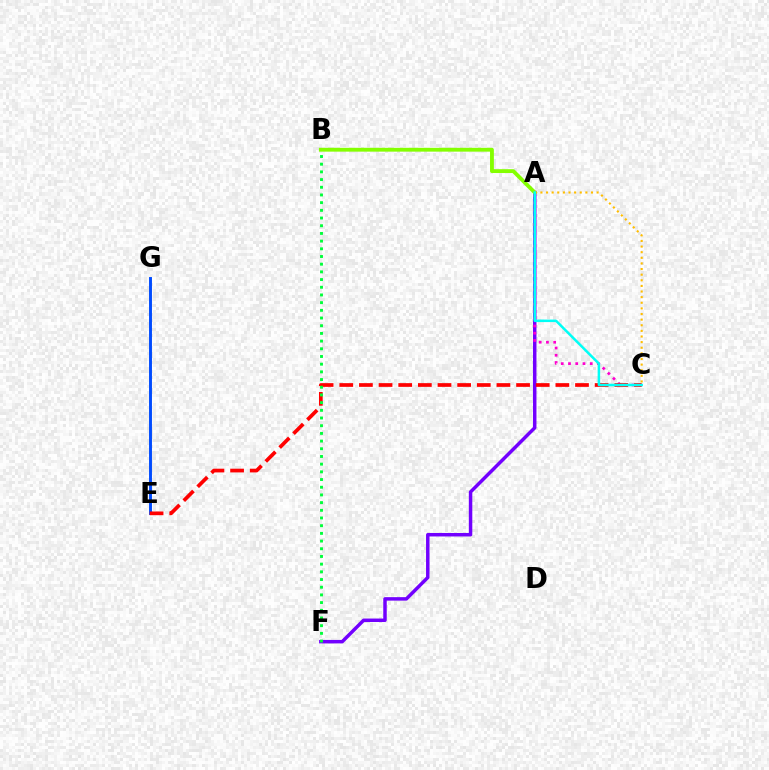{('A', 'F'): [{'color': '#7200ff', 'line_style': 'solid', 'thickness': 2.5}], ('A', 'B'): [{'color': '#84ff00', 'line_style': 'solid', 'thickness': 2.76}], ('E', 'G'): [{'color': '#004bff', 'line_style': 'solid', 'thickness': 2.1}], ('A', 'C'): [{'color': '#ff00cf', 'line_style': 'dotted', 'thickness': 1.97}, {'color': '#ffbd00', 'line_style': 'dotted', 'thickness': 1.53}, {'color': '#00fff6', 'line_style': 'solid', 'thickness': 1.81}], ('C', 'E'): [{'color': '#ff0000', 'line_style': 'dashed', 'thickness': 2.67}], ('B', 'F'): [{'color': '#00ff39', 'line_style': 'dotted', 'thickness': 2.09}]}